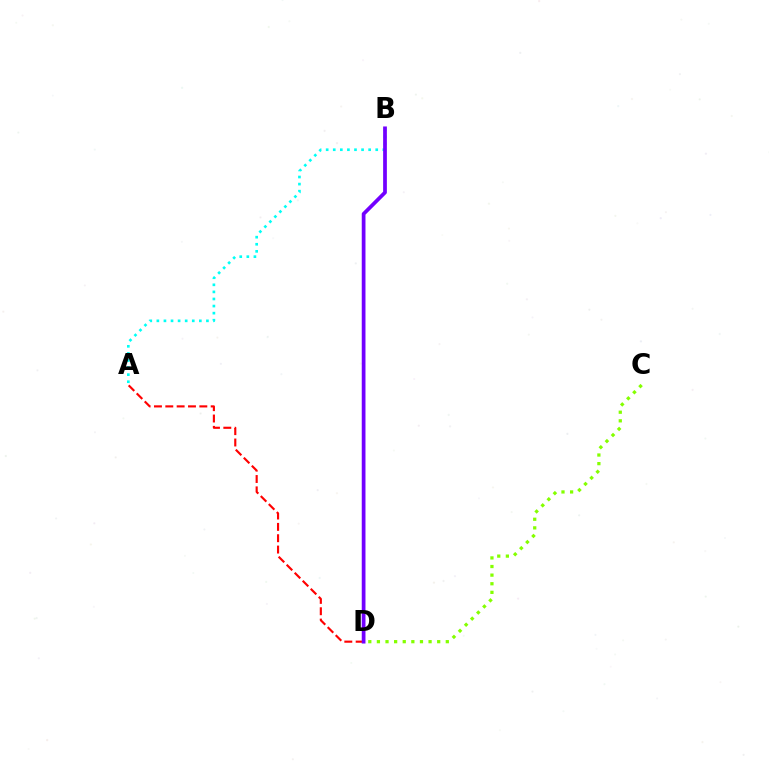{('C', 'D'): [{'color': '#84ff00', 'line_style': 'dotted', 'thickness': 2.34}], ('A', 'D'): [{'color': '#ff0000', 'line_style': 'dashed', 'thickness': 1.54}], ('A', 'B'): [{'color': '#00fff6', 'line_style': 'dotted', 'thickness': 1.92}], ('B', 'D'): [{'color': '#7200ff', 'line_style': 'solid', 'thickness': 2.69}]}